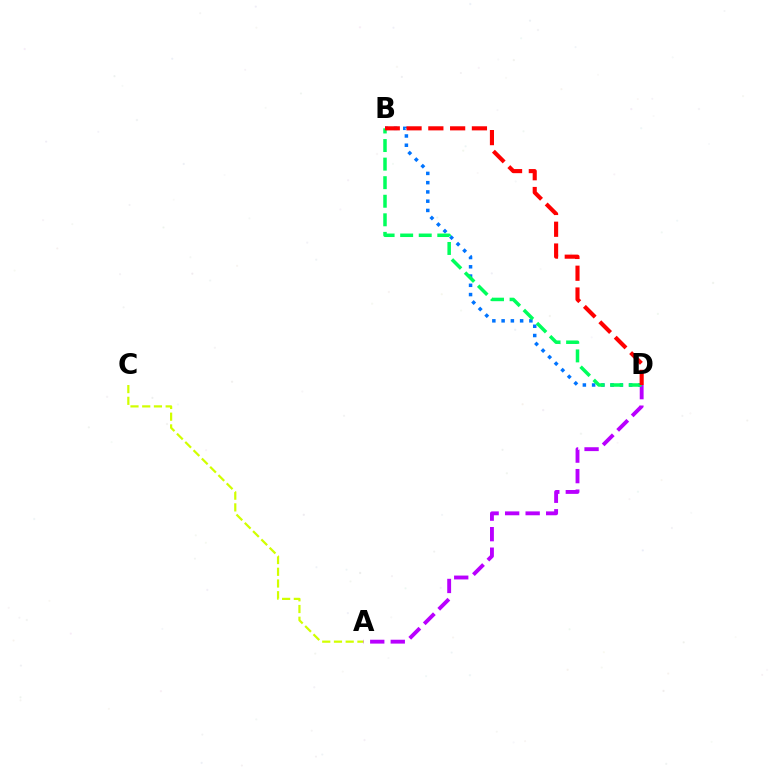{('B', 'D'): [{'color': '#0074ff', 'line_style': 'dotted', 'thickness': 2.52}, {'color': '#00ff5c', 'line_style': 'dashed', 'thickness': 2.52}, {'color': '#ff0000', 'line_style': 'dashed', 'thickness': 2.96}], ('A', 'C'): [{'color': '#d1ff00', 'line_style': 'dashed', 'thickness': 1.59}], ('A', 'D'): [{'color': '#b900ff', 'line_style': 'dashed', 'thickness': 2.79}]}